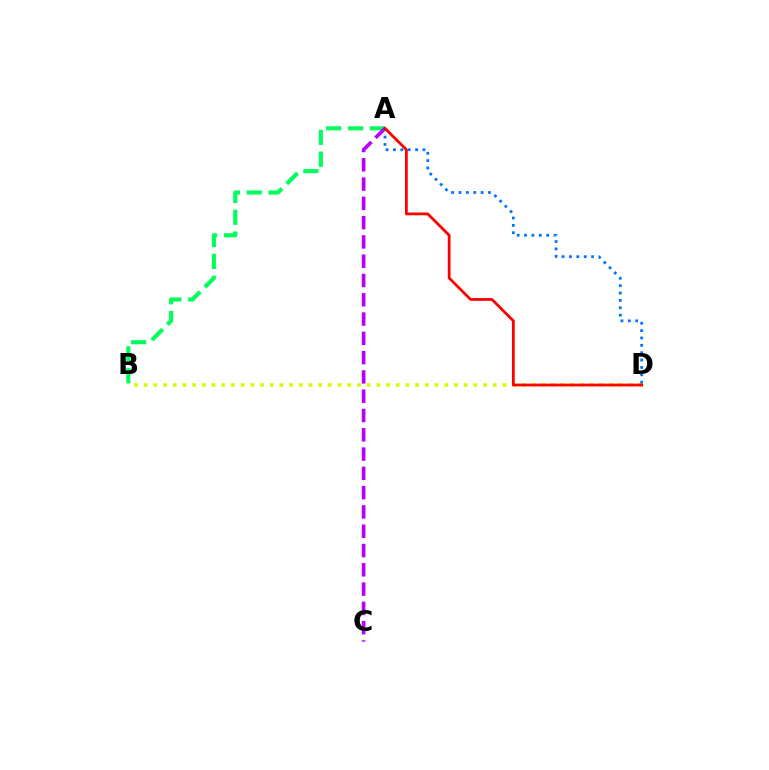{('A', 'B'): [{'color': '#00ff5c', 'line_style': 'dashed', 'thickness': 2.97}], ('B', 'D'): [{'color': '#d1ff00', 'line_style': 'dotted', 'thickness': 2.63}], ('A', 'C'): [{'color': '#b900ff', 'line_style': 'dashed', 'thickness': 2.62}], ('A', 'D'): [{'color': '#0074ff', 'line_style': 'dotted', 'thickness': 2.0}, {'color': '#ff0000', 'line_style': 'solid', 'thickness': 2.0}]}